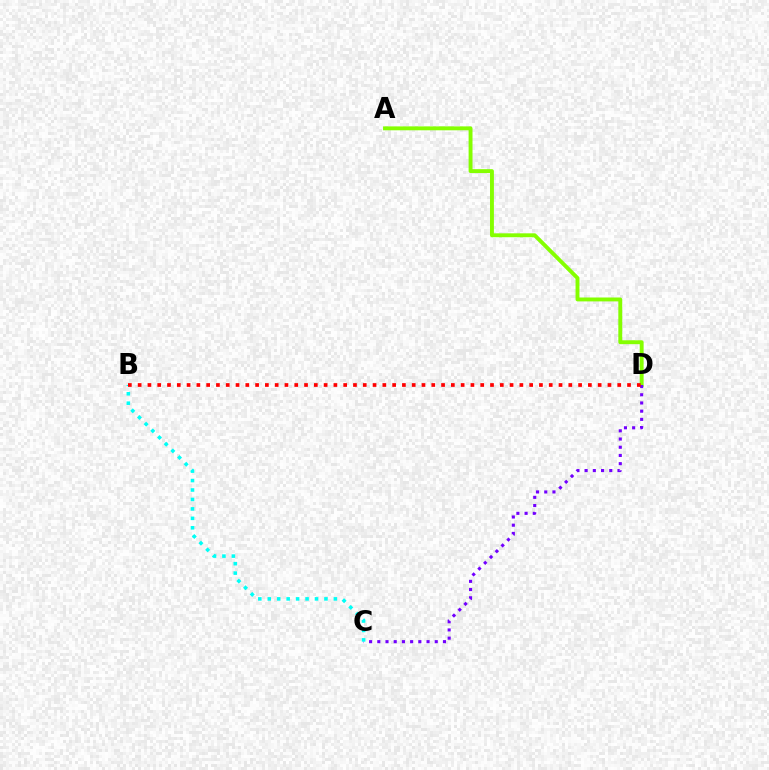{('A', 'D'): [{'color': '#84ff00', 'line_style': 'solid', 'thickness': 2.81}], ('C', 'D'): [{'color': '#7200ff', 'line_style': 'dotted', 'thickness': 2.23}], ('B', 'C'): [{'color': '#00fff6', 'line_style': 'dotted', 'thickness': 2.57}], ('B', 'D'): [{'color': '#ff0000', 'line_style': 'dotted', 'thickness': 2.66}]}